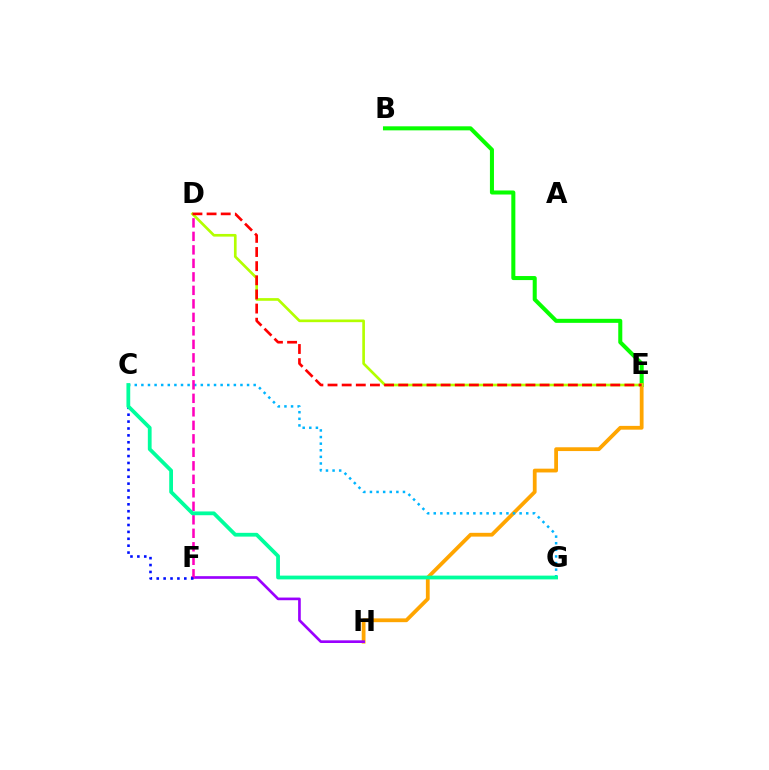{('B', 'E'): [{'color': '#08ff00', 'line_style': 'solid', 'thickness': 2.91}], ('E', 'H'): [{'color': '#ffa500', 'line_style': 'solid', 'thickness': 2.73}], ('F', 'H'): [{'color': '#9b00ff', 'line_style': 'solid', 'thickness': 1.92}], ('C', 'G'): [{'color': '#00b5ff', 'line_style': 'dotted', 'thickness': 1.79}, {'color': '#00ff9d', 'line_style': 'solid', 'thickness': 2.72}], ('D', 'E'): [{'color': '#b3ff00', 'line_style': 'solid', 'thickness': 1.92}, {'color': '#ff0000', 'line_style': 'dashed', 'thickness': 1.92}], ('D', 'F'): [{'color': '#ff00bd', 'line_style': 'dashed', 'thickness': 1.83}], ('C', 'F'): [{'color': '#0010ff', 'line_style': 'dotted', 'thickness': 1.87}]}